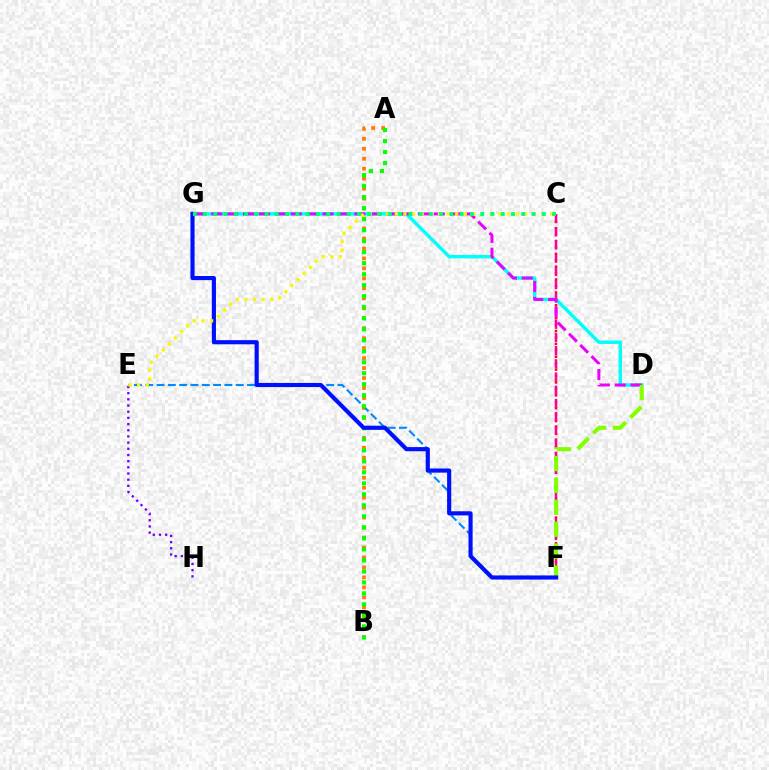{('C', 'F'): [{'color': '#ff0000', 'line_style': 'dotted', 'thickness': 1.75}, {'color': '#ff0094', 'line_style': 'dashed', 'thickness': 1.79}], ('A', 'B'): [{'color': '#ff7c00', 'line_style': 'dotted', 'thickness': 2.71}, {'color': '#08ff00', 'line_style': 'dotted', 'thickness': 2.99}], ('E', 'F'): [{'color': '#008cff', 'line_style': 'dashed', 'thickness': 1.54}], ('D', 'G'): [{'color': '#00fff6', 'line_style': 'solid', 'thickness': 2.48}, {'color': '#ee00ff', 'line_style': 'dashed', 'thickness': 2.16}], ('E', 'H'): [{'color': '#7200ff', 'line_style': 'dotted', 'thickness': 1.68}], ('D', 'F'): [{'color': '#84ff00', 'line_style': 'dashed', 'thickness': 2.97}], ('F', 'G'): [{'color': '#0010ff', 'line_style': 'solid', 'thickness': 2.98}], ('C', 'E'): [{'color': '#fcf500', 'line_style': 'dotted', 'thickness': 2.34}], ('C', 'G'): [{'color': '#00ff74', 'line_style': 'dotted', 'thickness': 2.79}]}